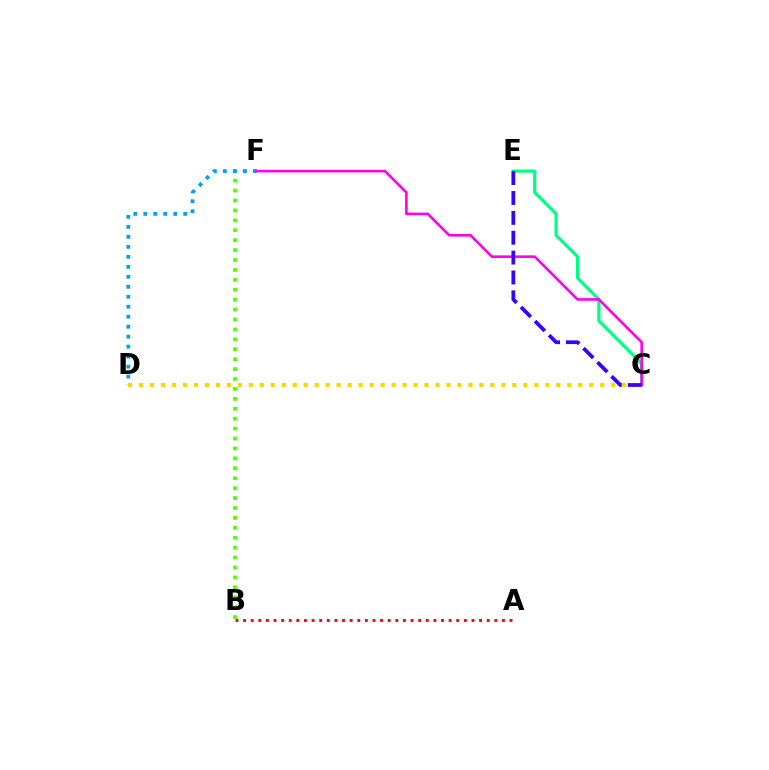{('C', 'E'): [{'color': '#00ff86', 'line_style': 'solid', 'thickness': 2.32}, {'color': '#3700ff', 'line_style': 'dashed', 'thickness': 2.7}], ('B', 'F'): [{'color': '#4fff00', 'line_style': 'dotted', 'thickness': 2.7}], ('A', 'B'): [{'color': '#ff0000', 'line_style': 'dotted', 'thickness': 2.07}], ('D', 'F'): [{'color': '#009eff', 'line_style': 'dotted', 'thickness': 2.71}], ('C', 'F'): [{'color': '#ff00ed', 'line_style': 'solid', 'thickness': 1.88}], ('C', 'D'): [{'color': '#ffd500', 'line_style': 'dotted', 'thickness': 2.98}]}